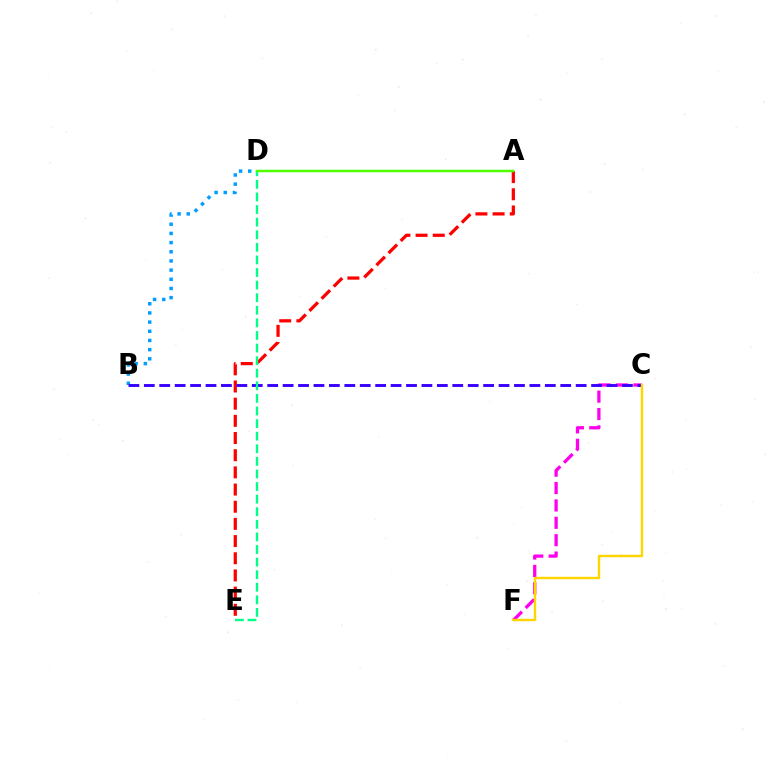{('A', 'E'): [{'color': '#ff0000', 'line_style': 'dashed', 'thickness': 2.33}], ('C', 'F'): [{'color': '#ff00ed', 'line_style': 'dashed', 'thickness': 2.36}, {'color': '#ffd500', 'line_style': 'solid', 'thickness': 1.74}], ('B', 'D'): [{'color': '#009eff', 'line_style': 'dotted', 'thickness': 2.49}], ('B', 'C'): [{'color': '#3700ff', 'line_style': 'dashed', 'thickness': 2.1}], ('D', 'E'): [{'color': '#00ff86', 'line_style': 'dashed', 'thickness': 1.71}], ('A', 'D'): [{'color': '#4fff00', 'line_style': 'solid', 'thickness': 1.78}]}